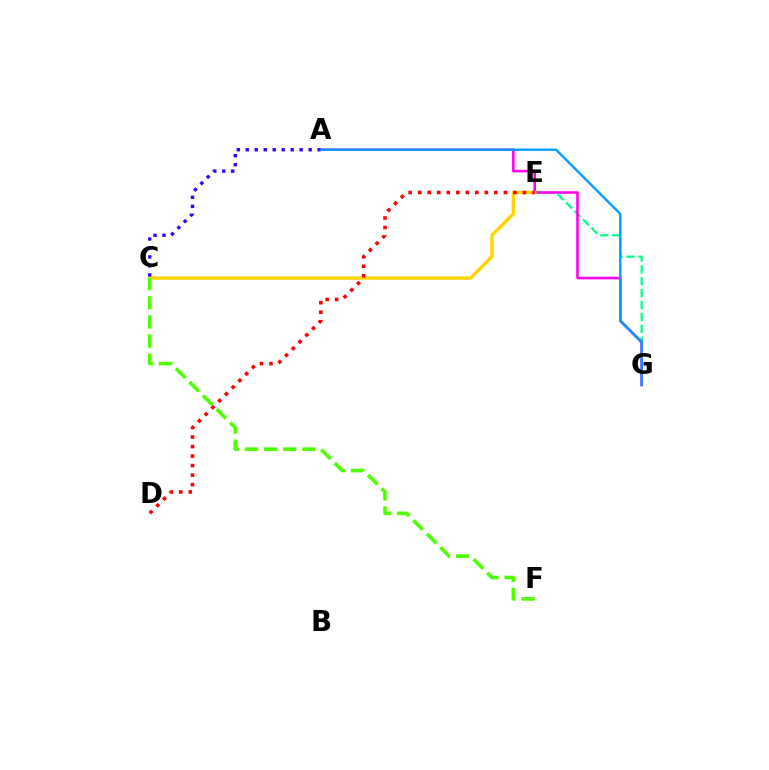{('E', 'G'): [{'color': '#00ff86', 'line_style': 'dashed', 'thickness': 1.62}], ('A', 'G'): [{'color': '#ff00ed', 'line_style': 'solid', 'thickness': 1.86}, {'color': '#009eff', 'line_style': 'solid', 'thickness': 1.7}], ('C', 'E'): [{'color': '#ffd500', 'line_style': 'solid', 'thickness': 2.47}], ('C', 'F'): [{'color': '#4fff00', 'line_style': 'dashed', 'thickness': 2.6}], ('A', 'C'): [{'color': '#3700ff', 'line_style': 'dotted', 'thickness': 2.44}], ('D', 'E'): [{'color': '#ff0000', 'line_style': 'dotted', 'thickness': 2.59}]}